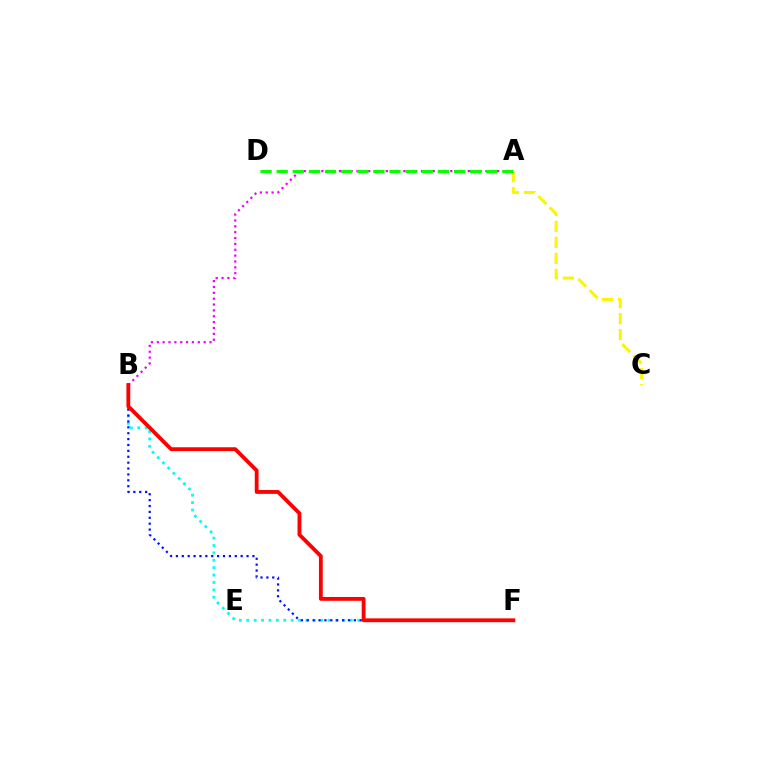{('B', 'F'): [{'color': '#00fff6', 'line_style': 'dotted', 'thickness': 2.01}, {'color': '#0010ff', 'line_style': 'dotted', 'thickness': 1.6}, {'color': '#ff0000', 'line_style': 'solid', 'thickness': 2.75}], ('A', 'B'): [{'color': '#ee00ff', 'line_style': 'dotted', 'thickness': 1.59}], ('A', 'C'): [{'color': '#fcf500', 'line_style': 'dashed', 'thickness': 2.17}], ('A', 'D'): [{'color': '#08ff00', 'line_style': 'dashed', 'thickness': 2.19}]}